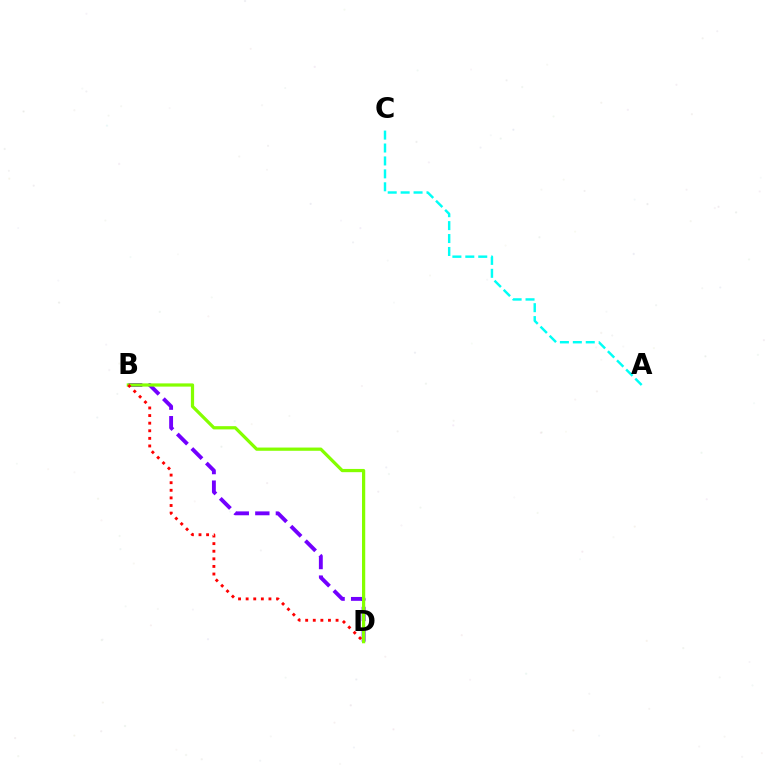{('A', 'C'): [{'color': '#00fff6', 'line_style': 'dashed', 'thickness': 1.76}], ('B', 'D'): [{'color': '#7200ff', 'line_style': 'dashed', 'thickness': 2.79}, {'color': '#84ff00', 'line_style': 'solid', 'thickness': 2.33}, {'color': '#ff0000', 'line_style': 'dotted', 'thickness': 2.06}]}